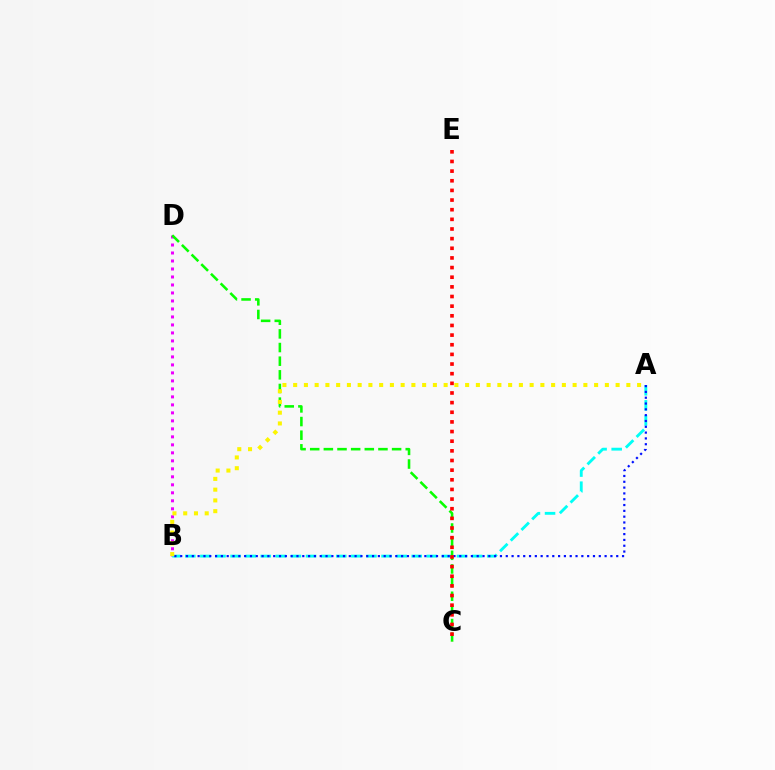{('B', 'D'): [{'color': '#ee00ff', 'line_style': 'dotted', 'thickness': 2.17}], ('A', 'B'): [{'color': '#00fff6', 'line_style': 'dashed', 'thickness': 2.05}, {'color': '#0010ff', 'line_style': 'dotted', 'thickness': 1.58}, {'color': '#fcf500', 'line_style': 'dotted', 'thickness': 2.92}], ('C', 'D'): [{'color': '#08ff00', 'line_style': 'dashed', 'thickness': 1.85}], ('C', 'E'): [{'color': '#ff0000', 'line_style': 'dotted', 'thickness': 2.62}]}